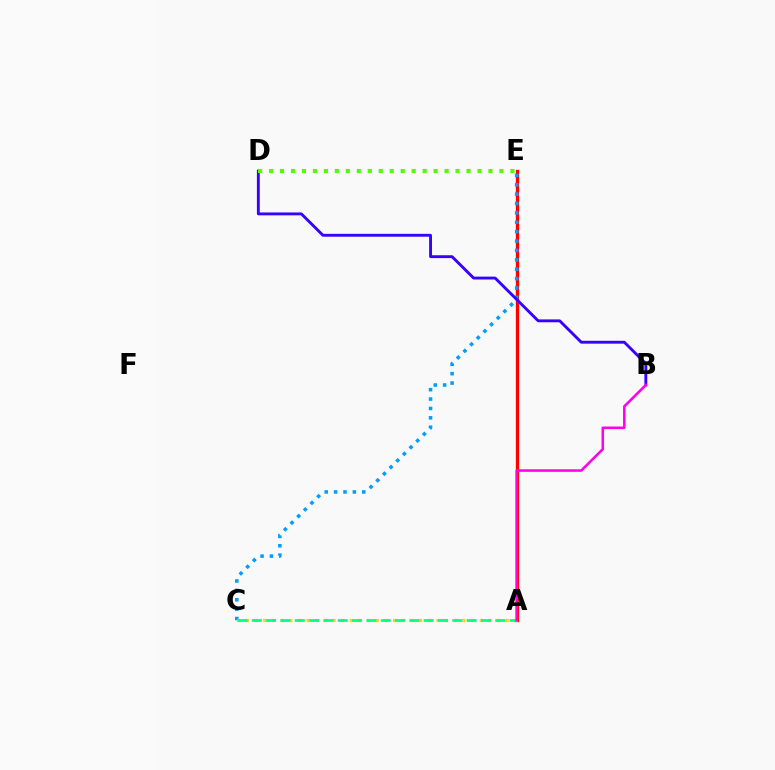{('A', 'E'): [{'color': '#ff0000', 'line_style': 'solid', 'thickness': 2.37}], ('C', 'E'): [{'color': '#009eff', 'line_style': 'dotted', 'thickness': 2.55}], ('A', 'C'): [{'color': '#ffd500', 'line_style': 'dotted', 'thickness': 2.35}, {'color': '#00ff86', 'line_style': 'dashed', 'thickness': 1.95}], ('B', 'D'): [{'color': '#3700ff', 'line_style': 'solid', 'thickness': 2.07}], ('D', 'E'): [{'color': '#4fff00', 'line_style': 'dotted', 'thickness': 2.98}], ('A', 'B'): [{'color': '#ff00ed', 'line_style': 'solid', 'thickness': 1.84}]}